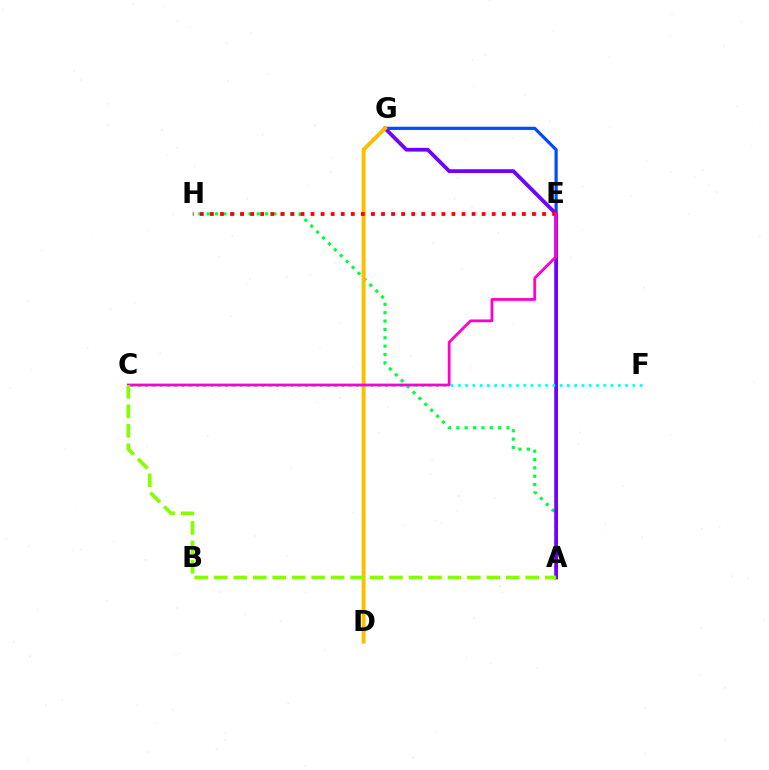{('A', 'H'): [{'color': '#00ff39', 'line_style': 'dotted', 'thickness': 2.27}], ('E', 'G'): [{'color': '#004bff', 'line_style': 'solid', 'thickness': 2.3}], ('A', 'G'): [{'color': '#7200ff', 'line_style': 'solid', 'thickness': 2.71}], ('D', 'G'): [{'color': '#ffbd00', 'line_style': 'solid', 'thickness': 2.84}], ('C', 'F'): [{'color': '#00fff6', 'line_style': 'dotted', 'thickness': 1.98}], ('E', 'H'): [{'color': '#ff0000', 'line_style': 'dotted', 'thickness': 2.73}], ('C', 'E'): [{'color': '#ff00cf', 'line_style': 'solid', 'thickness': 2.0}], ('A', 'C'): [{'color': '#84ff00', 'line_style': 'dashed', 'thickness': 2.64}]}